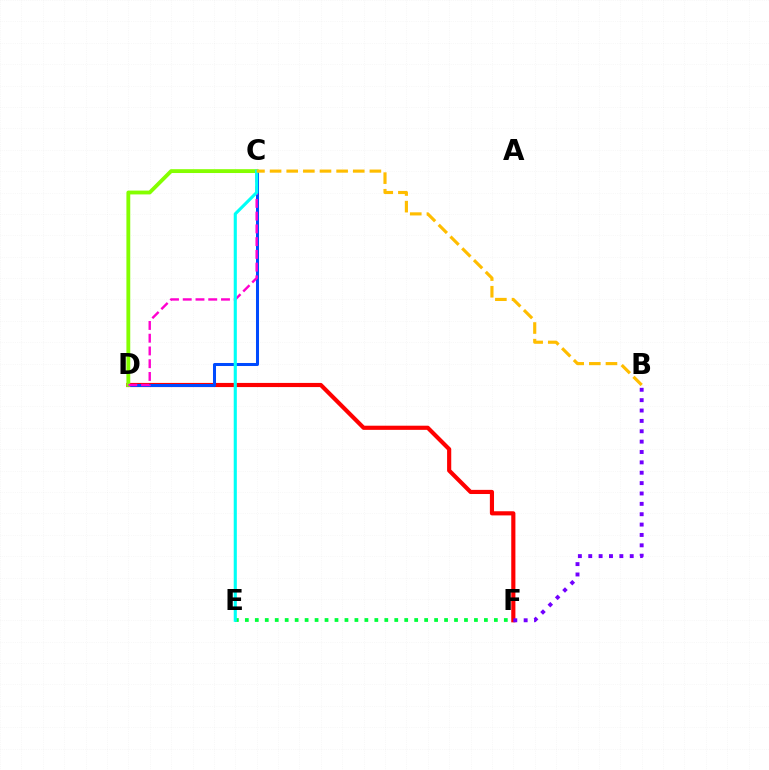{('D', 'F'): [{'color': '#ff0000', 'line_style': 'solid', 'thickness': 2.99}], ('C', 'D'): [{'color': '#004bff', 'line_style': 'solid', 'thickness': 2.17}, {'color': '#84ff00', 'line_style': 'solid', 'thickness': 2.76}, {'color': '#ff00cf', 'line_style': 'dashed', 'thickness': 1.73}], ('B', 'F'): [{'color': '#7200ff', 'line_style': 'dotted', 'thickness': 2.82}], ('E', 'F'): [{'color': '#00ff39', 'line_style': 'dotted', 'thickness': 2.71}], ('C', 'E'): [{'color': '#00fff6', 'line_style': 'solid', 'thickness': 2.24}], ('B', 'C'): [{'color': '#ffbd00', 'line_style': 'dashed', 'thickness': 2.26}]}